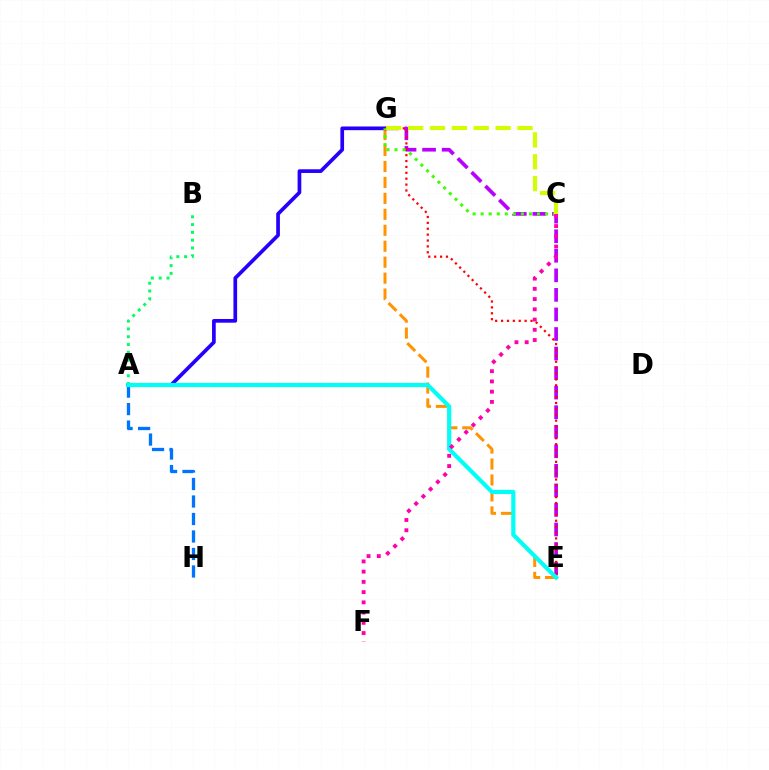{('E', 'G'): [{'color': '#ff9400', 'line_style': 'dashed', 'thickness': 2.17}, {'color': '#b900ff', 'line_style': 'dashed', 'thickness': 2.66}, {'color': '#ff0000', 'line_style': 'dotted', 'thickness': 1.6}], ('A', 'G'): [{'color': '#2500ff', 'line_style': 'solid', 'thickness': 2.66}], ('A', 'H'): [{'color': '#0074ff', 'line_style': 'dashed', 'thickness': 2.38}], ('A', 'B'): [{'color': '#00ff5c', 'line_style': 'dotted', 'thickness': 2.12}], ('A', 'E'): [{'color': '#00fff6', 'line_style': 'solid', 'thickness': 3.0}], ('C', 'G'): [{'color': '#3dff00', 'line_style': 'dotted', 'thickness': 2.19}, {'color': '#d1ff00', 'line_style': 'dashed', 'thickness': 2.97}], ('C', 'F'): [{'color': '#ff00ac', 'line_style': 'dotted', 'thickness': 2.78}]}